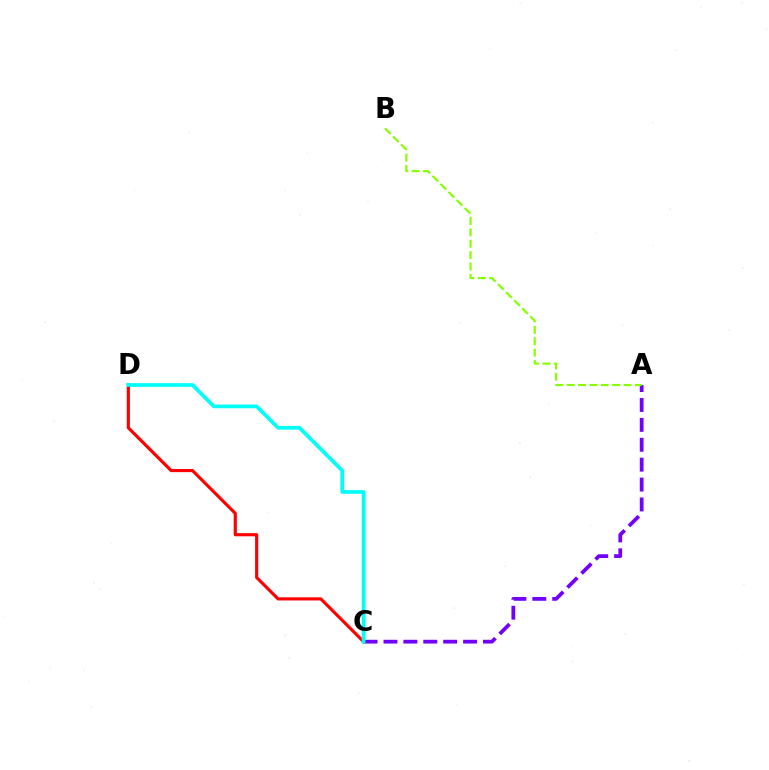{('A', 'C'): [{'color': '#7200ff', 'line_style': 'dashed', 'thickness': 2.7}], ('C', 'D'): [{'color': '#ff0000', 'line_style': 'solid', 'thickness': 2.27}, {'color': '#00fff6', 'line_style': 'solid', 'thickness': 2.68}], ('A', 'B'): [{'color': '#84ff00', 'line_style': 'dashed', 'thickness': 1.55}]}